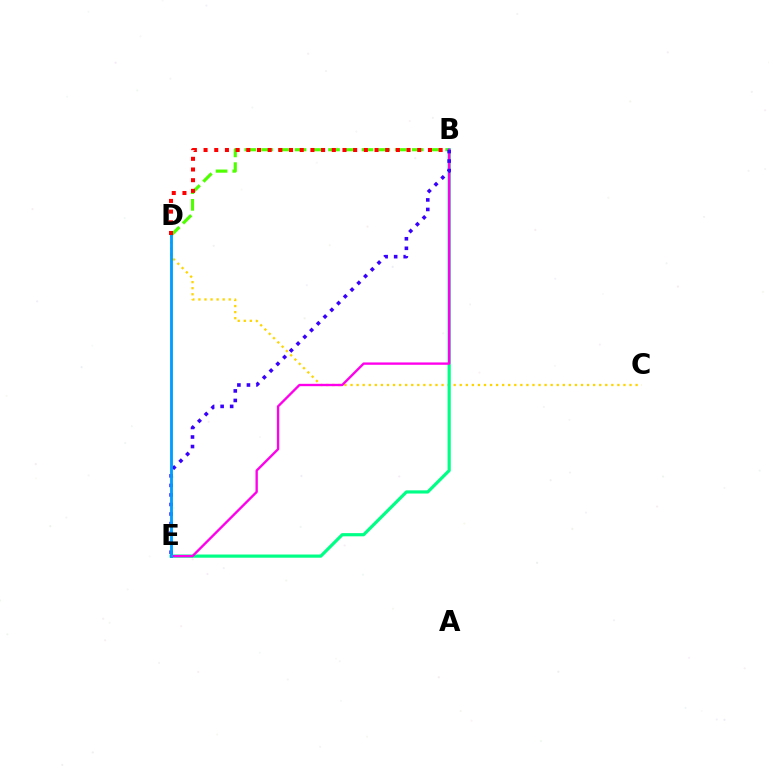{('C', 'D'): [{'color': '#ffd500', 'line_style': 'dotted', 'thickness': 1.65}], ('B', 'D'): [{'color': '#4fff00', 'line_style': 'dashed', 'thickness': 2.27}, {'color': '#ff0000', 'line_style': 'dotted', 'thickness': 2.9}], ('B', 'E'): [{'color': '#00ff86', 'line_style': 'solid', 'thickness': 2.29}, {'color': '#ff00ed', 'line_style': 'solid', 'thickness': 1.7}, {'color': '#3700ff', 'line_style': 'dotted', 'thickness': 2.59}], ('D', 'E'): [{'color': '#009eff', 'line_style': 'solid', 'thickness': 2.05}]}